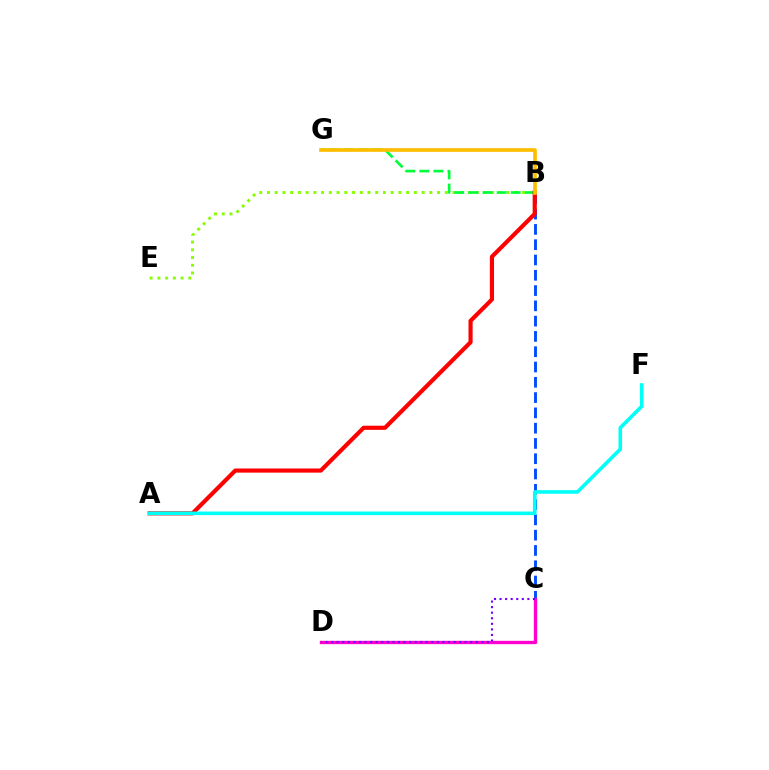{('B', 'E'): [{'color': '#84ff00', 'line_style': 'dotted', 'thickness': 2.1}], ('B', 'C'): [{'color': '#004bff', 'line_style': 'dashed', 'thickness': 2.08}], ('B', 'G'): [{'color': '#00ff39', 'line_style': 'dashed', 'thickness': 1.92}, {'color': '#ffbd00', 'line_style': 'solid', 'thickness': 2.65}], ('A', 'B'): [{'color': '#ff0000', 'line_style': 'solid', 'thickness': 2.98}], ('A', 'F'): [{'color': '#00fff6', 'line_style': 'solid', 'thickness': 2.59}], ('C', 'D'): [{'color': '#ff00cf', 'line_style': 'solid', 'thickness': 2.41}, {'color': '#7200ff', 'line_style': 'dotted', 'thickness': 1.51}]}